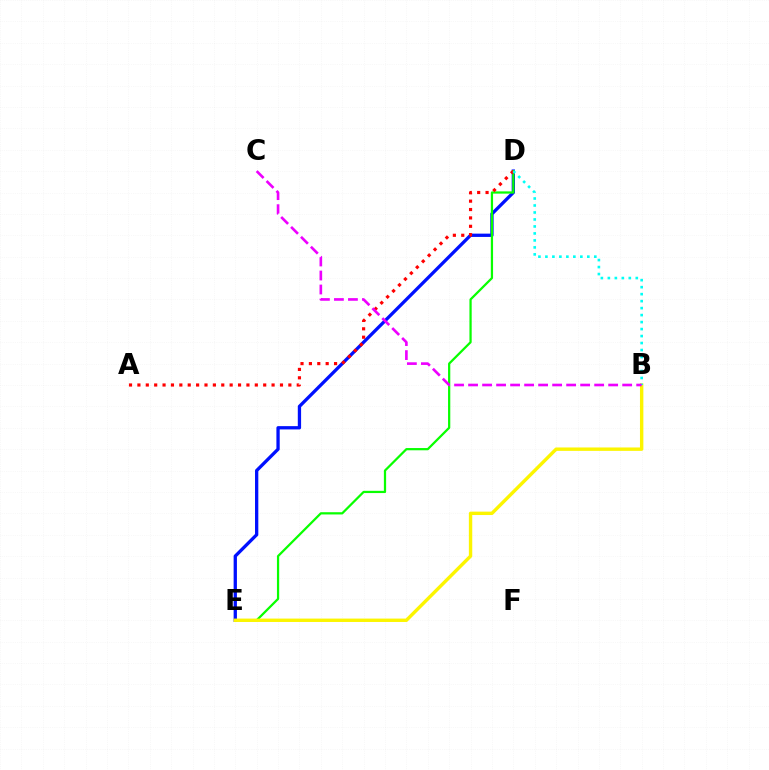{('D', 'E'): [{'color': '#0010ff', 'line_style': 'solid', 'thickness': 2.37}, {'color': '#08ff00', 'line_style': 'solid', 'thickness': 1.61}], ('B', 'E'): [{'color': '#fcf500', 'line_style': 'solid', 'thickness': 2.44}], ('A', 'D'): [{'color': '#ff0000', 'line_style': 'dotted', 'thickness': 2.28}], ('B', 'D'): [{'color': '#00fff6', 'line_style': 'dotted', 'thickness': 1.9}], ('B', 'C'): [{'color': '#ee00ff', 'line_style': 'dashed', 'thickness': 1.9}]}